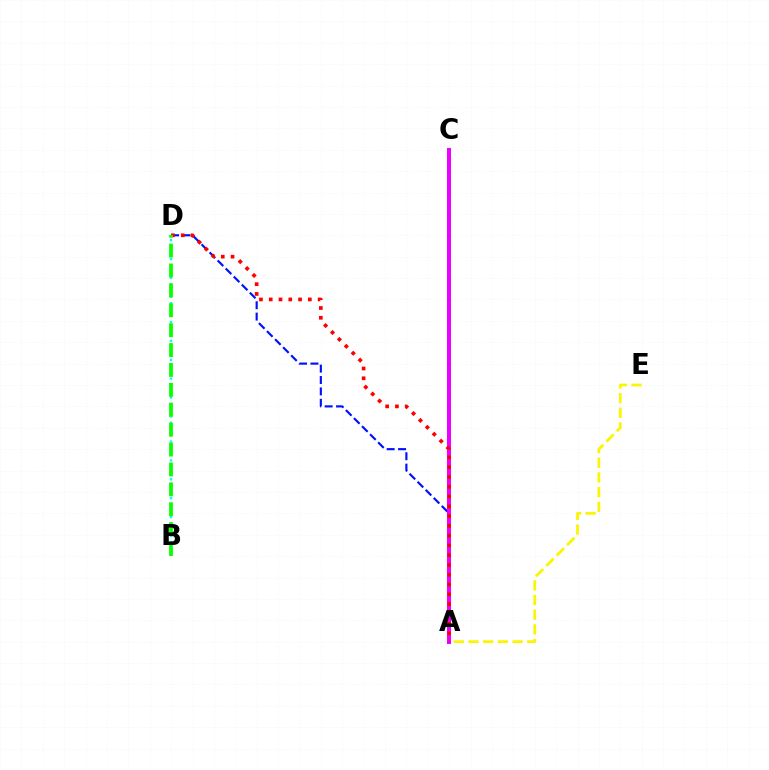{('A', 'E'): [{'color': '#fcf500', 'line_style': 'dashed', 'thickness': 2.0}], ('A', 'D'): [{'color': '#0010ff', 'line_style': 'dashed', 'thickness': 1.55}, {'color': '#ff0000', 'line_style': 'dotted', 'thickness': 2.66}], ('A', 'C'): [{'color': '#ee00ff', 'line_style': 'solid', 'thickness': 2.88}], ('B', 'D'): [{'color': '#00fff6', 'line_style': 'dotted', 'thickness': 1.71}, {'color': '#08ff00', 'line_style': 'dashed', 'thickness': 2.7}]}